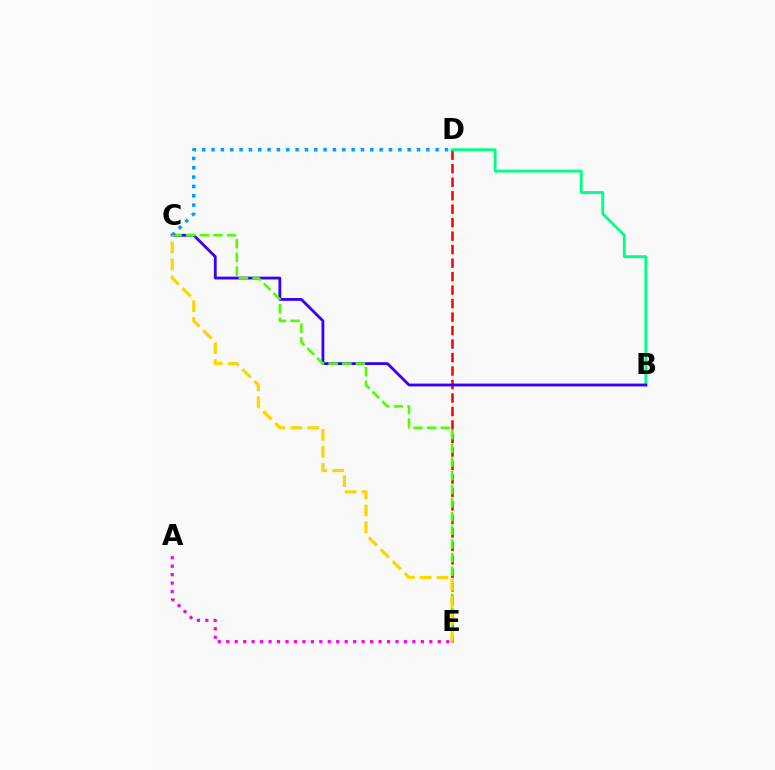{('D', 'E'): [{'color': '#ff0000', 'line_style': 'dashed', 'thickness': 1.83}], ('B', 'D'): [{'color': '#00ff86', 'line_style': 'solid', 'thickness': 2.07}], ('B', 'C'): [{'color': '#3700ff', 'line_style': 'solid', 'thickness': 2.03}], ('C', 'E'): [{'color': '#4fff00', 'line_style': 'dashed', 'thickness': 1.85}, {'color': '#ffd500', 'line_style': 'dashed', 'thickness': 2.3}], ('C', 'D'): [{'color': '#009eff', 'line_style': 'dotted', 'thickness': 2.54}], ('A', 'E'): [{'color': '#ff00ed', 'line_style': 'dotted', 'thickness': 2.3}]}